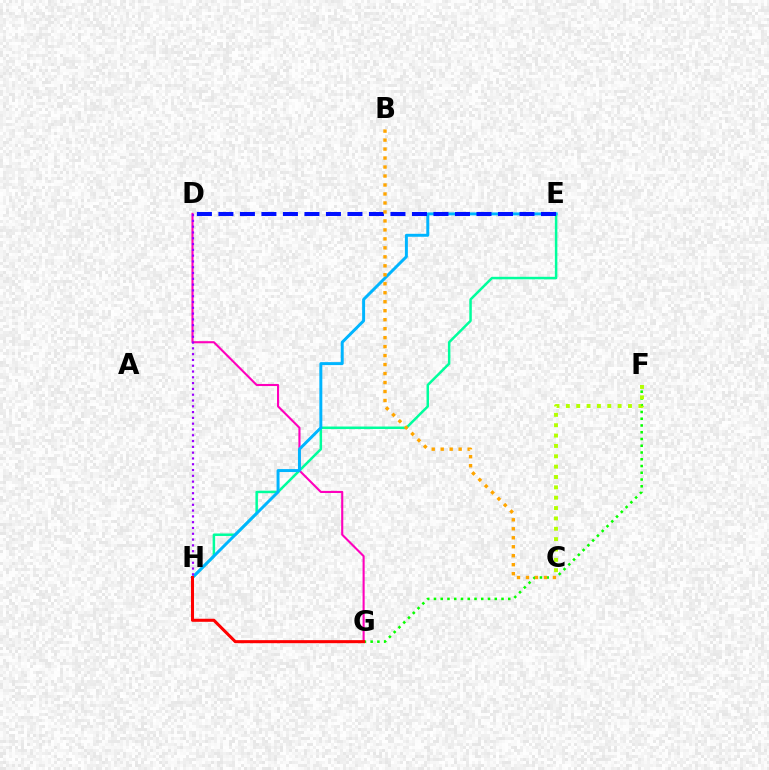{('E', 'H'): [{'color': '#00ff9d', 'line_style': 'solid', 'thickness': 1.8}, {'color': '#00b5ff', 'line_style': 'solid', 'thickness': 2.13}], ('D', 'G'): [{'color': '#ff00bd', 'line_style': 'solid', 'thickness': 1.51}], ('D', 'H'): [{'color': '#9b00ff', 'line_style': 'dotted', 'thickness': 1.57}], ('F', 'G'): [{'color': '#08ff00', 'line_style': 'dotted', 'thickness': 1.84}], ('D', 'E'): [{'color': '#0010ff', 'line_style': 'dashed', 'thickness': 2.92}], ('C', 'F'): [{'color': '#b3ff00', 'line_style': 'dotted', 'thickness': 2.81}], ('G', 'H'): [{'color': '#ff0000', 'line_style': 'solid', 'thickness': 2.2}], ('B', 'C'): [{'color': '#ffa500', 'line_style': 'dotted', 'thickness': 2.44}]}